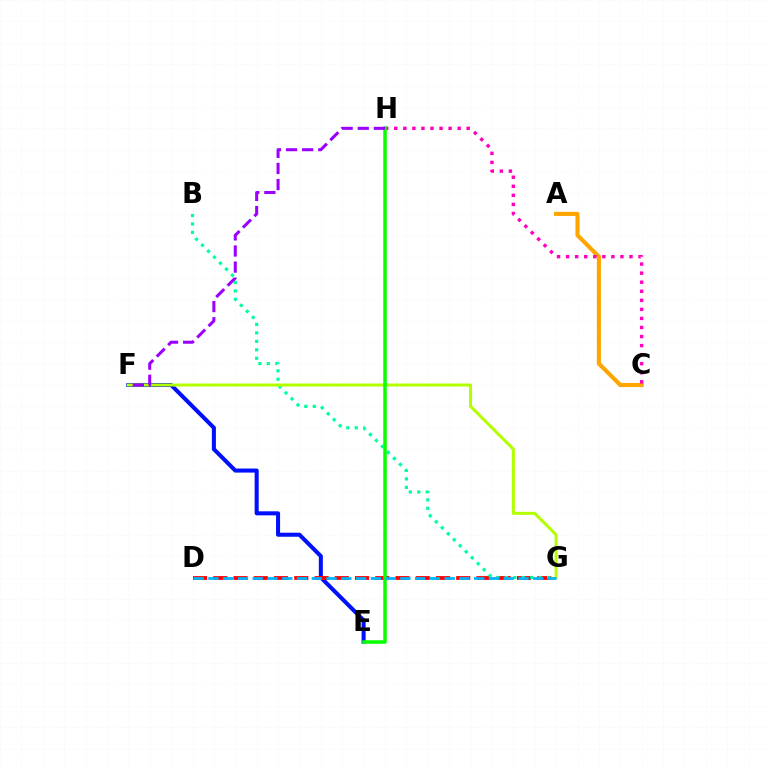{('A', 'C'): [{'color': '#ffa500', 'line_style': 'solid', 'thickness': 2.97}], ('E', 'F'): [{'color': '#0010ff', 'line_style': 'solid', 'thickness': 2.91}], ('C', 'H'): [{'color': '#ff00bd', 'line_style': 'dotted', 'thickness': 2.46}], ('D', 'G'): [{'color': '#ff0000', 'line_style': 'dashed', 'thickness': 2.75}, {'color': '#00b5ff', 'line_style': 'dashed', 'thickness': 2.01}], ('B', 'G'): [{'color': '#00ff9d', 'line_style': 'dotted', 'thickness': 2.3}], ('F', 'G'): [{'color': '#b3ff00', 'line_style': 'solid', 'thickness': 2.17}], ('E', 'H'): [{'color': '#08ff00', 'line_style': 'solid', 'thickness': 2.52}], ('F', 'H'): [{'color': '#9b00ff', 'line_style': 'dashed', 'thickness': 2.19}]}